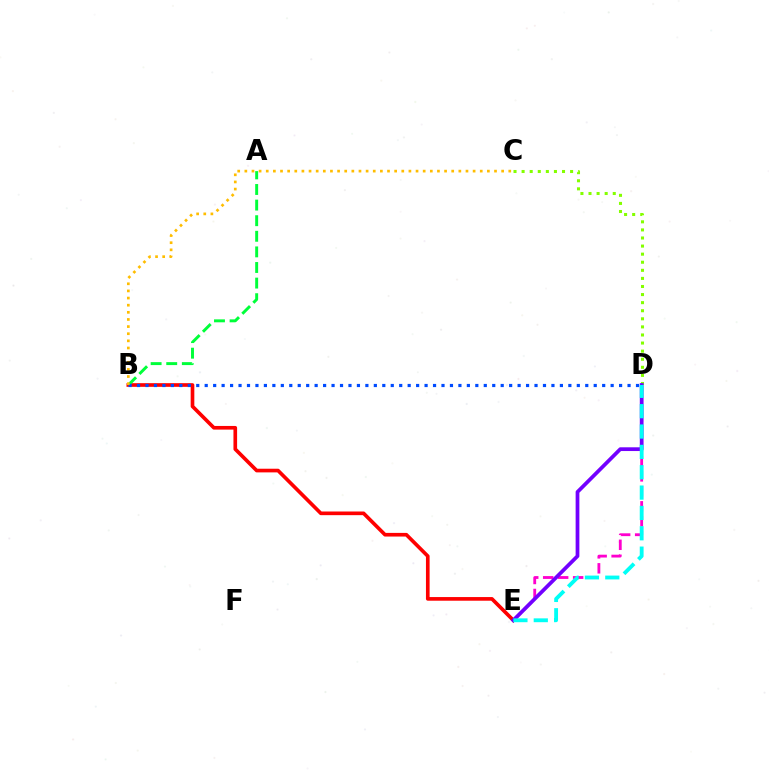{('D', 'E'): [{'color': '#ff00cf', 'line_style': 'dashed', 'thickness': 2.03}, {'color': '#7200ff', 'line_style': 'solid', 'thickness': 2.69}, {'color': '#00fff6', 'line_style': 'dashed', 'thickness': 2.76}], ('B', 'E'): [{'color': '#ff0000', 'line_style': 'solid', 'thickness': 2.63}], ('C', 'D'): [{'color': '#84ff00', 'line_style': 'dotted', 'thickness': 2.2}], ('A', 'B'): [{'color': '#00ff39', 'line_style': 'dashed', 'thickness': 2.12}], ('B', 'D'): [{'color': '#004bff', 'line_style': 'dotted', 'thickness': 2.3}], ('B', 'C'): [{'color': '#ffbd00', 'line_style': 'dotted', 'thickness': 1.94}]}